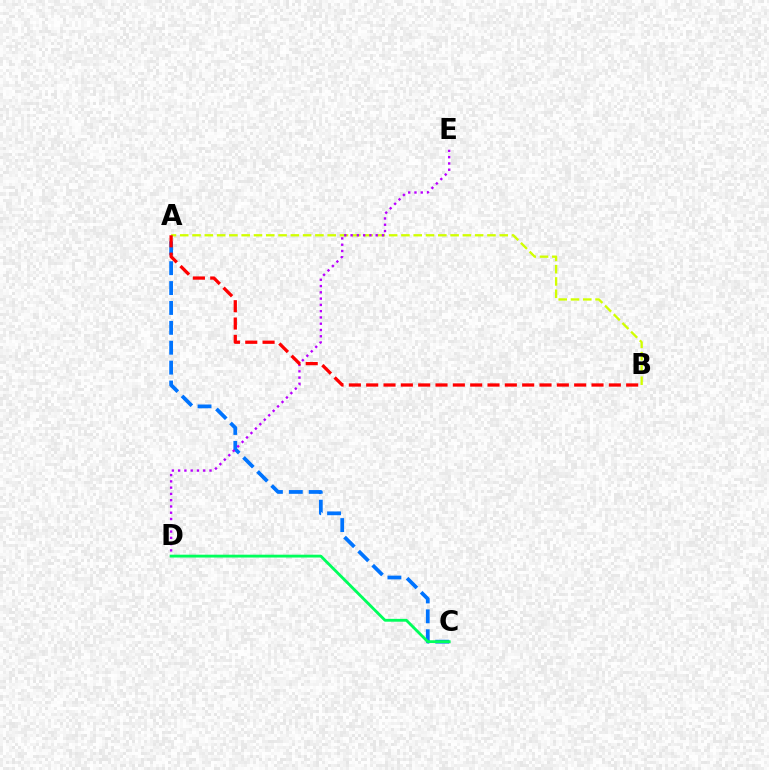{('A', 'B'): [{'color': '#d1ff00', 'line_style': 'dashed', 'thickness': 1.67}, {'color': '#ff0000', 'line_style': 'dashed', 'thickness': 2.35}], ('A', 'C'): [{'color': '#0074ff', 'line_style': 'dashed', 'thickness': 2.7}], ('D', 'E'): [{'color': '#b900ff', 'line_style': 'dotted', 'thickness': 1.7}], ('C', 'D'): [{'color': '#00ff5c', 'line_style': 'solid', 'thickness': 2.04}]}